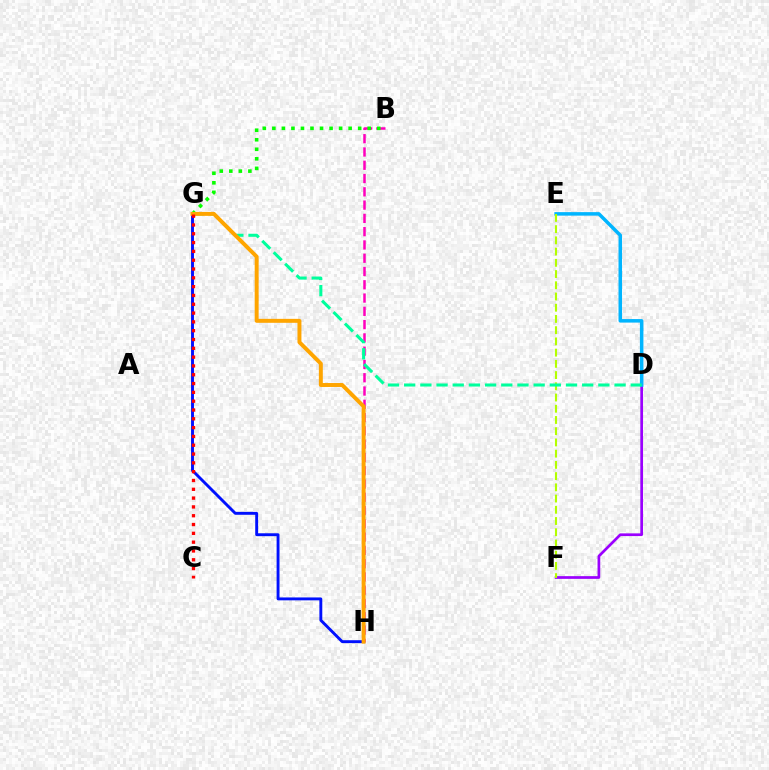{('B', 'H'): [{'color': '#ff00bd', 'line_style': 'dashed', 'thickness': 1.8}], ('D', 'F'): [{'color': '#9b00ff', 'line_style': 'solid', 'thickness': 1.95}], ('G', 'H'): [{'color': '#0010ff', 'line_style': 'solid', 'thickness': 2.08}, {'color': '#ffa500', 'line_style': 'solid', 'thickness': 2.85}], ('B', 'G'): [{'color': '#08ff00', 'line_style': 'dotted', 'thickness': 2.59}], ('D', 'E'): [{'color': '#00b5ff', 'line_style': 'solid', 'thickness': 2.53}], ('E', 'F'): [{'color': '#b3ff00', 'line_style': 'dashed', 'thickness': 1.52}], ('D', 'G'): [{'color': '#00ff9d', 'line_style': 'dashed', 'thickness': 2.2}], ('C', 'G'): [{'color': '#ff0000', 'line_style': 'dotted', 'thickness': 2.39}]}